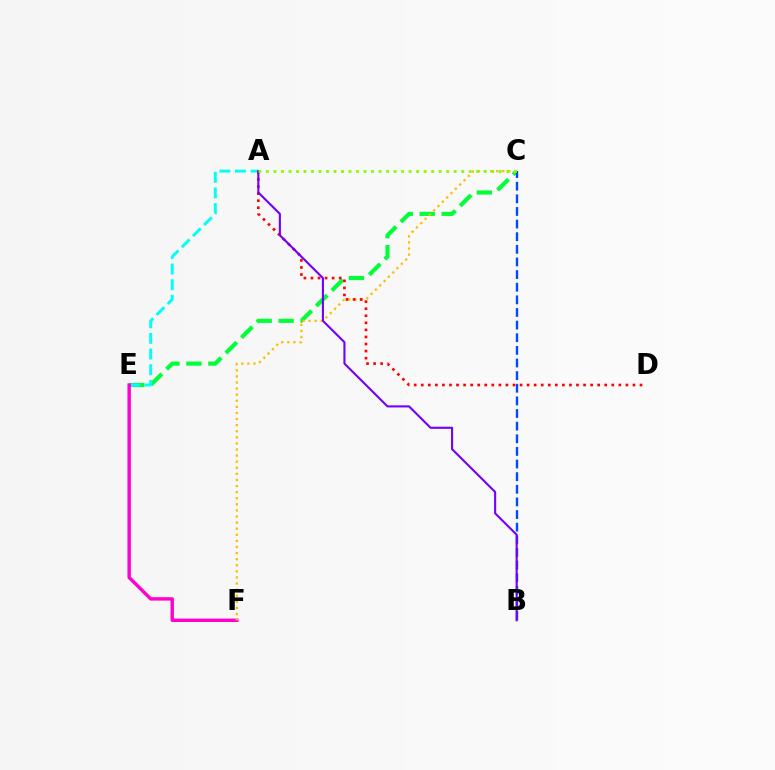{('C', 'E'): [{'color': '#00ff39', 'line_style': 'dashed', 'thickness': 2.98}], ('B', 'C'): [{'color': '#004bff', 'line_style': 'dashed', 'thickness': 1.72}], ('A', 'E'): [{'color': '#00fff6', 'line_style': 'dashed', 'thickness': 2.13}], ('E', 'F'): [{'color': '#ff00cf', 'line_style': 'solid', 'thickness': 2.45}], ('C', 'F'): [{'color': '#ffbd00', 'line_style': 'dotted', 'thickness': 1.66}], ('A', 'D'): [{'color': '#ff0000', 'line_style': 'dotted', 'thickness': 1.92}], ('A', 'B'): [{'color': '#7200ff', 'line_style': 'solid', 'thickness': 1.52}], ('A', 'C'): [{'color': '#84ff00', 'line_style': 'dotted', 'thickness': 2.04}]}